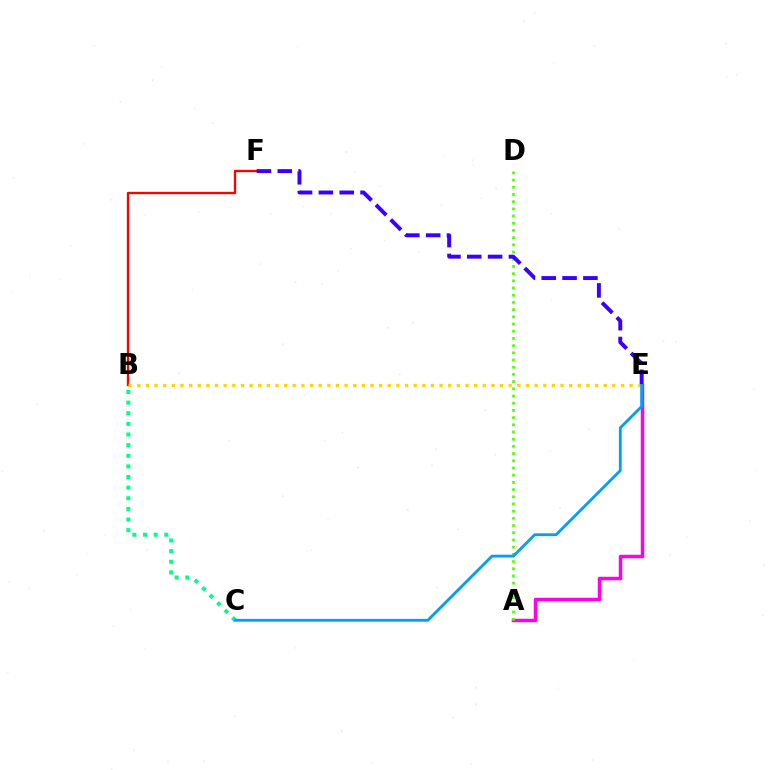{('A', 'E'): [{'color': '#ff00ed', 'line_style': 'solid', 'thickness': 2.51}], ('A', 'D'): [{'color': '#4fff00', 'line_style': 'dotted', 'thickness': 1.96}], ('B', 'C'): [{'color': '#00ff86', 'line_style': 'dotted', 'thickness': 2.89}], ('B', 'F'): [{'color': '#ff0000', 'line_style': 'solid', 'thickness': 1.67}], ('B', 'E'): [{'color': '#ffd500', 'line_style': 'dotted', 'thickness': 2.35}], ('C', 'E'): [{'color': '#009eff', 'line_style': 'solid', 'thickness': 2.02}], ('E', 'F'): [{'color': '#3700ff', 'line_style': 'dashed', 'thickness': 2.83}]}